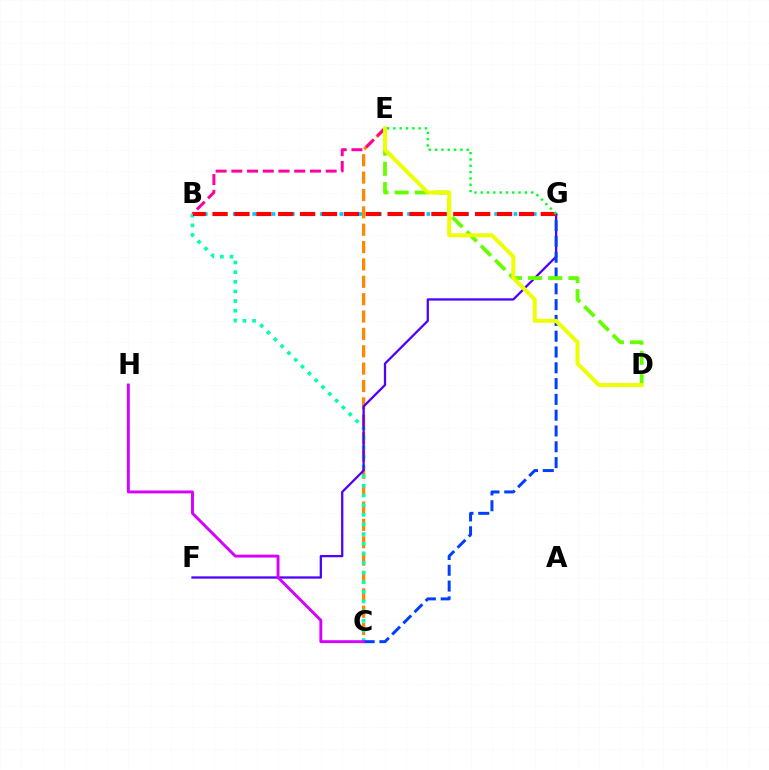{('B', 'G'): [{'color': '#00c7ff', 'line_style': 'dotted', 'thickness': 2.63}, {'color': '#ff0000', 'line_style': 'dashed', 'thickness': 2.97}], ('C', 'E'): [{'color': '#ff8800', 'line_style': 'dashed', 'thickness': 2.36}], ('B', 'C'): [{'color': '#00ffaf', 'line_style': 'dotted', 'thickness': 2.62}], ('F', 'G'): [{'color': '#4f00ff', 'line_style': 'solid', 'thickness': 1.64}], ('C', 'G'): [{'color': '#003fff', 'line_style': 'dashed', 'thickness': 2.15}], ('D', 'E'): [{'color': '#66ff00', 'line_style': 'dashed', 'thickness': 2.74}, {'color': '#eeff00', 'line_style': 'solid', 'thickness': 2.86}], ('B', 'E'): [{'color': '#ff00a0', 'line_style': 'dashed', 'thickness': 2.14}], ('C', 'H'): [{'color': '#d600ff', 'line_style': 'solid', 'thickness': 2.1}], ('E', 'G'): [{'color': '#00ff27', 'line_style': 'dotted', 'thickness': 1.72}]}